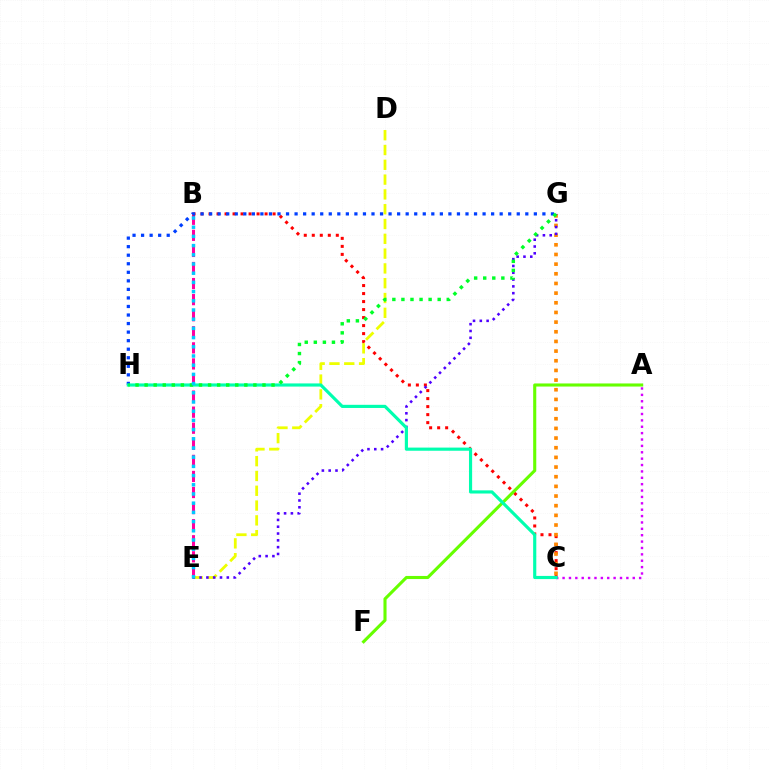{('B', 'E'): [{'color': '#ff00a0', 'line_style': 'dashed', 'thickness': 2.18}, {'color': '#00c7ff', 'line_style': 'dotted', 'thickness': 2.5}], ('B', 'C'): [{'color': '#ff0000', 'line_style': 'dotted', 'thickness': 2.18}], ('C', 'G'): [{'color': '#ff8800', 'line_style': 'dotted', 'thickness': 2.63}], ('A', 'C'): [{'color': '#d600ff', 'line_style': 'dotted', 'thickness': 1.73}], ('D', 'E'): [{'color': '#eeff00', 'line_style': 'dashed', 'thickness': 2.01}], ('E', 'G'): [{'color': '#4f00ff', 'line_style': 'dotted', 'thickness': 1.85}], ('G', 'H'): [{'color': '#003fff', 'line_style': 'dotted', 'thickness': 2.32}, {'color': '#00ff27', 'line_style': 'dotted', 'thickness': 2.46}], ('A', 'F'): [{'color': '#66ff00', 'line_style': 'solid', 'thickness': 2.23}], ('C', 'H'): [{'color': '#00ffaf', 'line_style': 'solid', 'thickness': 2.27}]}